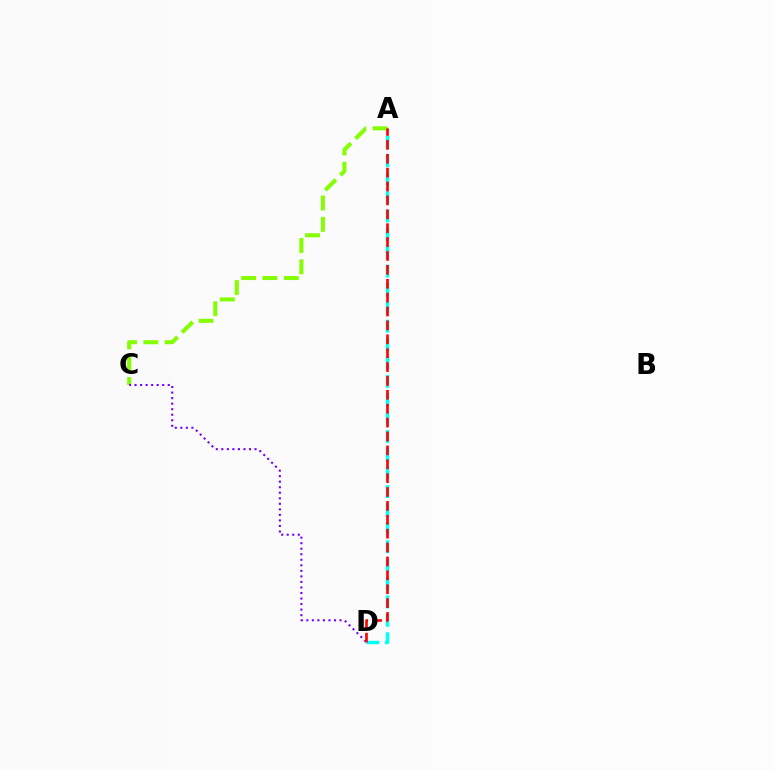{('A', 'D'): [{'color': '#00fff6', 'line_style': 'dashed', 'thickness': 2.5}, {'color': '#ff0000', 'line_style': 'dashed', 'thickness': 1.89}], ('A', 'C'): [{'color': '#84ff00', 'line_style': 'dashed', 'thickness': 2.9}], ('C', 'D'): [{'color': '#7200ff', 'line_style': 'dotted', 'thickness': 1.5}]}